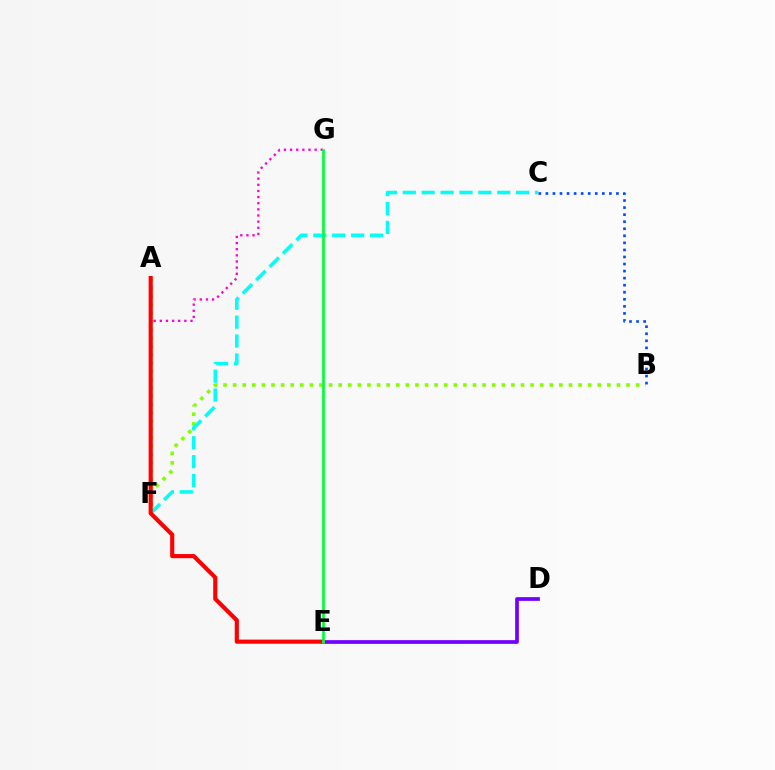{('B', 'F'): [{'color': '#84ff00', 'line_style': 'dotted', 'thickness': 2.61}], ('A', 'F'): [{'color': '#ffbd00', 'line_style': 'dotted', 'thickness': 2.26}], ('C', 'F'): [{'color': '#00fff6', 'line_style': 'dashed', 'thickness': 2.57}], ('F', 'G'): [{'color': '#ff00cf', 'line_style': 'dotted', 'thickness': 1.67}], ('D', 'E'): [{'color': '#7200ff', 'line_style': 'solid', 'thickness': 2.66}], ('A', 'E'): [{'color': '#ff0000', 'line_style': 'solid', 'thickness': 2.97}], ('B', 'C'): [{'color': '#004bff', 'line_style': 'dotted', 'thickness': 1.92}], ('E', 'G'): [{'color': '#00ff39', 'line_style': 'solid', 'thickness': 1.97}]}